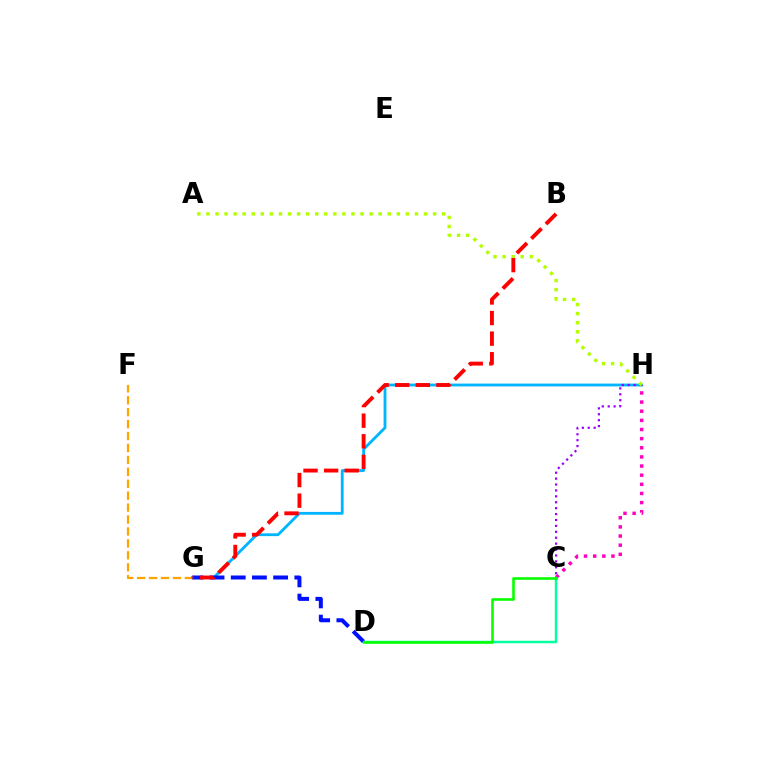{('F', 'G'): [{'color': '#ffa500', 'line_style': 'dashed', 'thickness': 1.62}], ('G', 'H'): [{'color': '#00b5ff', 'line_style': 'solid', 'thickness': 2.03}], ('C', 'H'): [{'color': '#ff00bd', 'line_style': 'dotted', 'thickness': 2.48}, {'color': '#9b00ff', 'line_style': 'dotted', 'thickness': 1.61}], ('D', 'G'): [{'color': '#0010ff', 'line_style': 'dashed', 'thickness': 2.88}], ('A', 'H'): [{'color': '#b3ff00', 'line_style': 'dotted', 'thickness': 2.46}], ('C', 'D'): [{'color': '#00ff9d', 'line_style': 'solid', 'thickness': 1.75}, {'color': '#08ff00', 'line_style': 'solid', 'thickness': 1.88}], ('B', 'G'): [{'color': '#ff0000', 'line_style': 'dashed', 'thickness': 2.8}]}